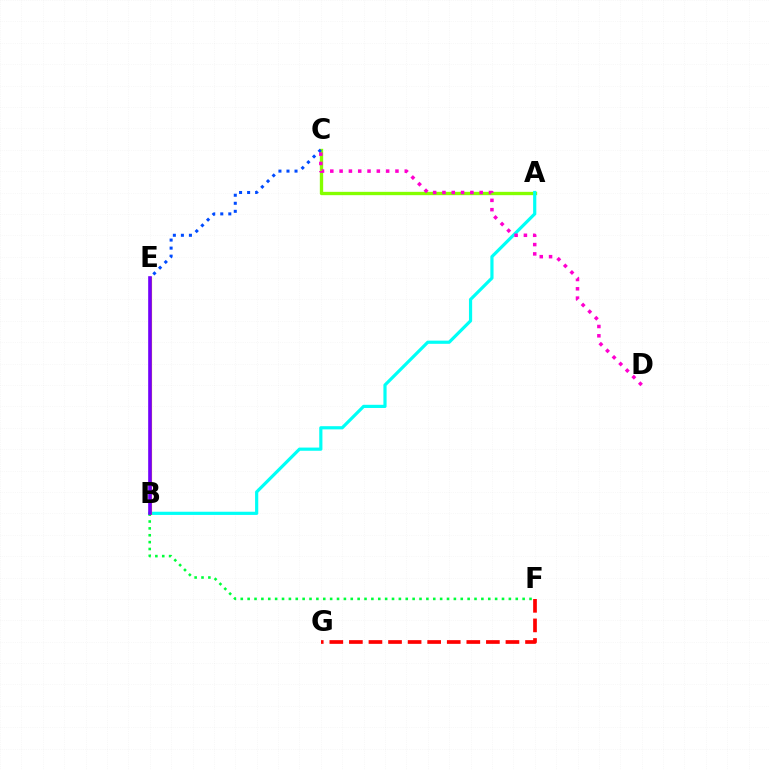{('A', 'C'): [{'color': '#84ff00', 'line_style': 'solid', 'thickness': 2.4}], ('C', 'E'): [{'color': '#004bff', 'line_style': 'dotted', 'thickness': 2.18}], ('A', 'B'): [{'color': '#00fff6', 'line_style': 'solid', 'thickness': 2.29}], ('B', 'E'): [{'color': '#ffbd00', 'line_style': 'solid', 'thickness': 2.3}, {'color': '#7200ff', 'line_style': 'solid', 'thickness': 2.62}], ('B', 'F'): [{'color': '#00ff39', 'line_style': 'dotted', 'thickness': 1.87}], ('C', 'D'): [{'color': '#ff00cf', 'line_style': 'dotted', 'thickness': 2.53}], ('F', 'G'): [{'color': '#ff0000', 'line_style': 'dashed', 'thickness': 2.66}]}